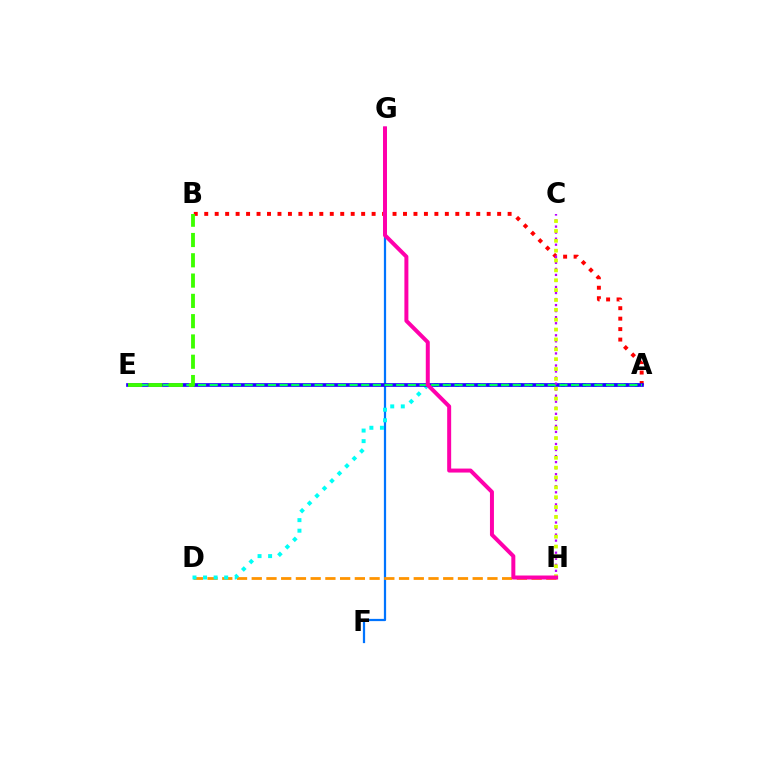{('F', 'G'): [{'color': '#0074ff', 'line_style': 'solid', 'thickness': 1.61}], ('D', 'H'): [{'color': '#ff9400', 'line_style': 'dashed', 'thickness': 2.0}], ('A', 'B'): [{'color': '#ff0000', 'line_style': 'dotted', 'thickness': 2.84}], ('A', 'D'): [{'color': '#00fff6', 'line_style': 'dotted', 'thickness': 2.87}], ('A', 'E'): [{'color': '#2500ff', 'line_style': 'solid', 'thickness': 2.66}, {'color': '#00ff5c', 'line_style': 'dashed', 'thickness': 1.58}], ('C', 'H'): [{'color': '#b900ff', 'line_style': 'dotted', 'thickness': 1.64}, {'color': '#d1ff00', 'line_style': 'dotted', 'thickness': 2.68}], ('B', 'E'): [{'color': '#3dff00', 'line_style': 'dashed', 'thickness': 2.76}], ('G', 'H'): [{'color': '#ff00ac', 'line_style': 'solid', 'thickness': 2.87}]}